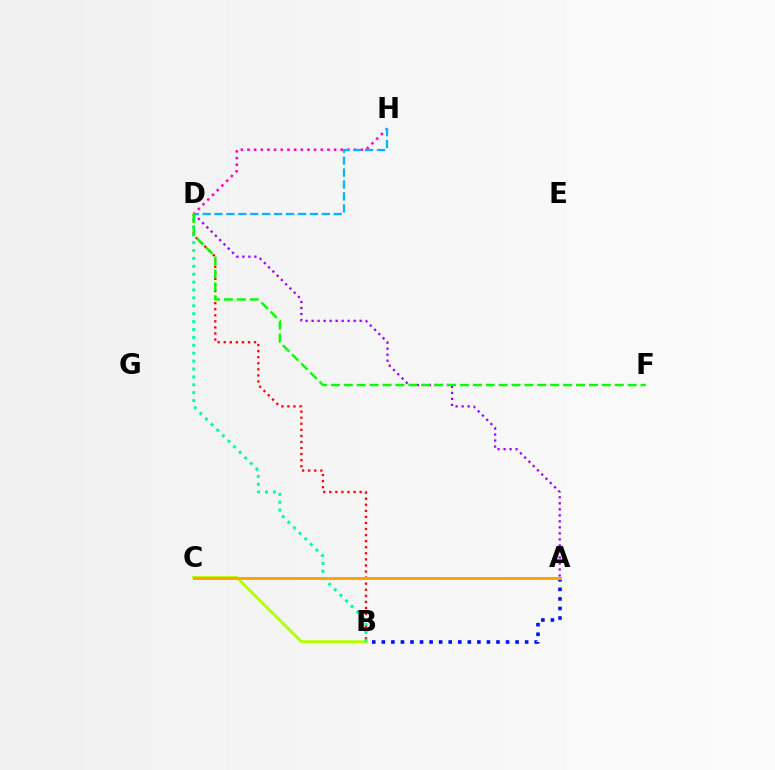{('B', 'C'): [{'color': '#b3ff00', 'line_style': 'solid', 'thickness': 2.04}], ('B', 'D'): [{'color': '#ff0000', 'line_style': 'dotted', 'thickness': 1.65}, {'color': '#00ff9d', 'line_style': 'dotted', 'thickness': 2.15}], ('A', 'D'): [{'color': '#9b00ff', 'line_style': 'dotted', 'thickness': 1.63}], ('A', 'B'): [{'color': '#0010ff', 'line_style': 'dotted', 'thickness': 2.6}], ('D', 'H'): [{'color': '#ff00bd', 'line_style': 'dotted', 'thickness': 1.81}, {'color': '#00b5ff', 'line_style': 'dashed', 'thickness': 1.62}], ('D', 'F'): [{'color': '#08ff00', 'line_style': 'dashed', 'thickness': 1.75}], ('A', 'C'): [{'color': '#ffa500', 'line_style': 'solid', 'thickness': 2.15}]}